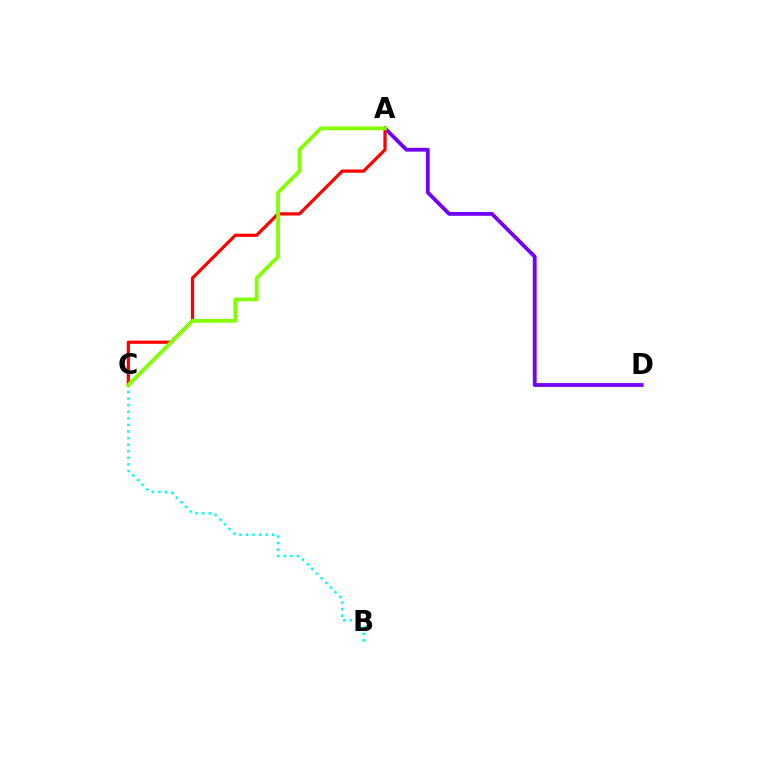{('B', 'C'): [{'color': '#00fff6', 'line_style': 'dotted', 'thickness': 1.79}], ('A', 'D'): [{'color': '#7200ff', 'line_style': 'solid', 'thickness': 2.74}], ('A', 'C'): [{'color': '#ff0000', 'line_style': 'solid', 'thickness': 2.32}, {'color': '#84ff00', 'line_style': 'solid', 'thickness': 2.71}]}